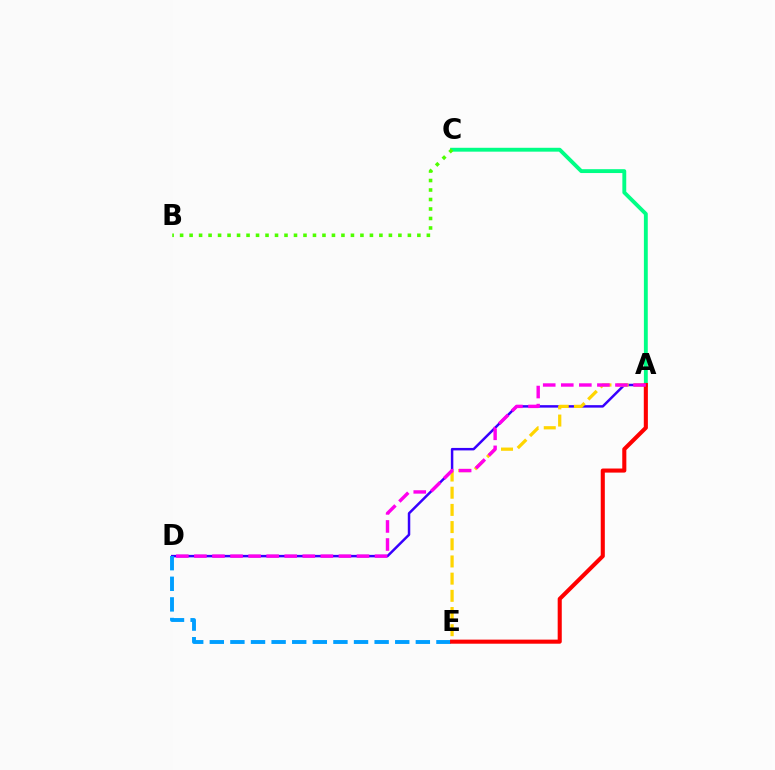{('A', 'C'): [{'color': '#00ff86', 'line_style': 'solid', 'thickness': 2.78}], ('A', 'D'): [{'color': '#3700ff', 'line_style': 'solid', 'thickness': 1.79}, {'color': '#ff00ed', 'line_style': 'dashed', 'thickness': 2.45}], ('A', 'E'): [{'color': '#ffd500', 'line_style': 'dashed', 'thickness': 2.33}, {'color': '#ff0000', 'line_style': 'solid', 'thickness': 2.94}], ('D', 'E'): [{'color': '#009eff', 'line_style': 'dashed', 'thickness': 2.8}], ('B', 'C'): [{'color': '#4fff00', 'line_style': 'dotted', 'thickness': 2.58}]}